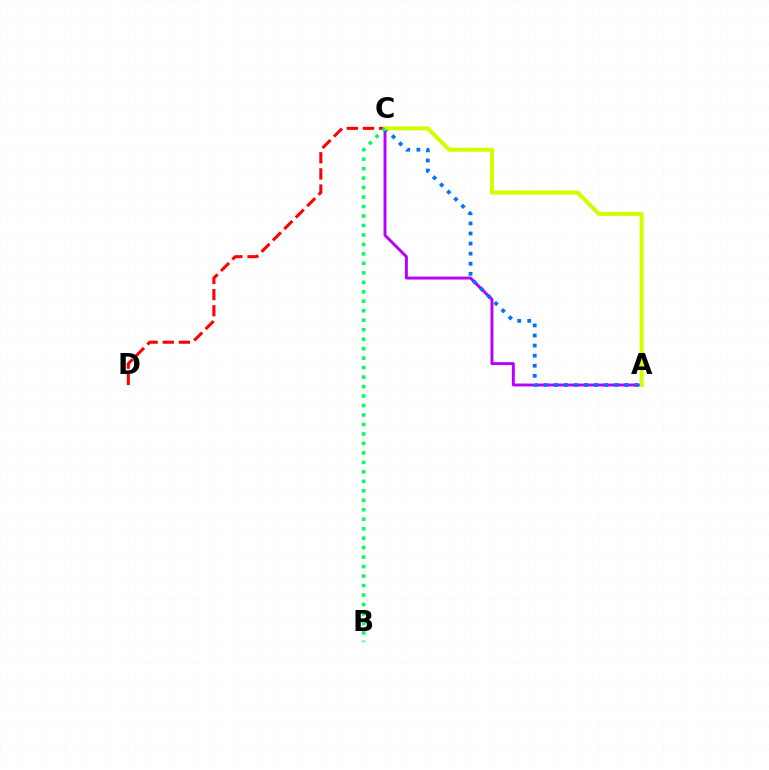{('A', 'C'): [{'color': '#b900ff', 'line_style': 'solid', 'thickness': 2.12}, {'color': '#0074ff', 'line_style': 'dotted', 'thickness': 2.74}, {'color': '#d1ff00', 'line_style': 'solid', 'thickness': 2.92}], ('C', 'D'): [{'color': '#ff0000', 'line_style': 'dashed', 'thickness': 2.19}], ('B', 'C'): [{'color': '#00ff5c', 'line_style': 'dotted', 'thickness': 2.57}]}